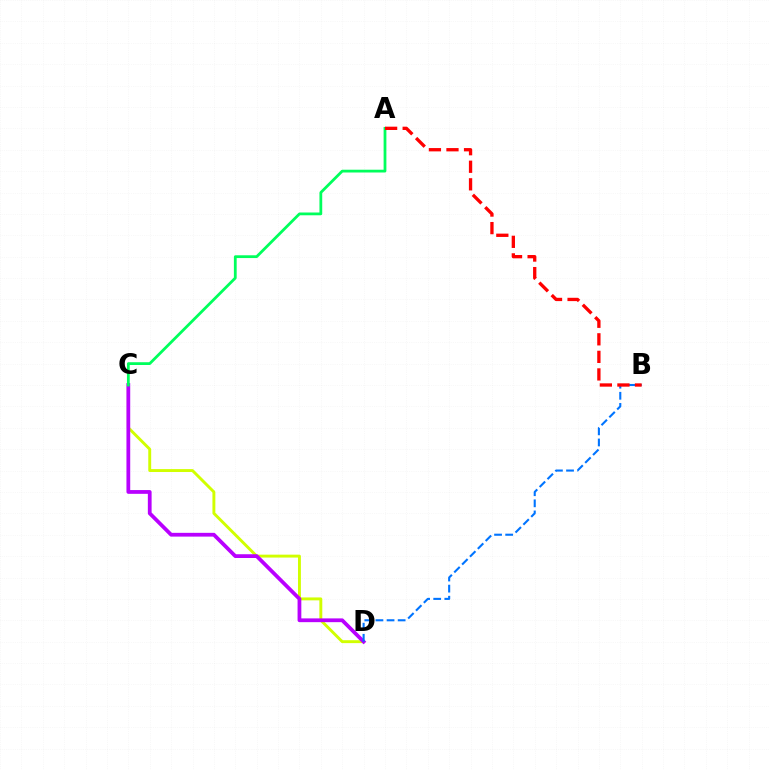{('C', 'D'): [{'color': '#d1ff00', 'line_style': 'solid', 'thickness': 2.1}, {'color': '#b900ff', 'line_style': 'solid', 'thickness': 2.71}], ('A', 'C'): [{'color': '#00ff5c', 'line_style': 'solid', 'thickness': 2.0}], ('B', 'D'): [{'color': '#0074ff', 'line_style': 'dashed', 'thickness': 1.51}], ('A', 'B'): [{'color': '#ff0000', 'line_style': 'dashed', 'thickness': 2.38}]}